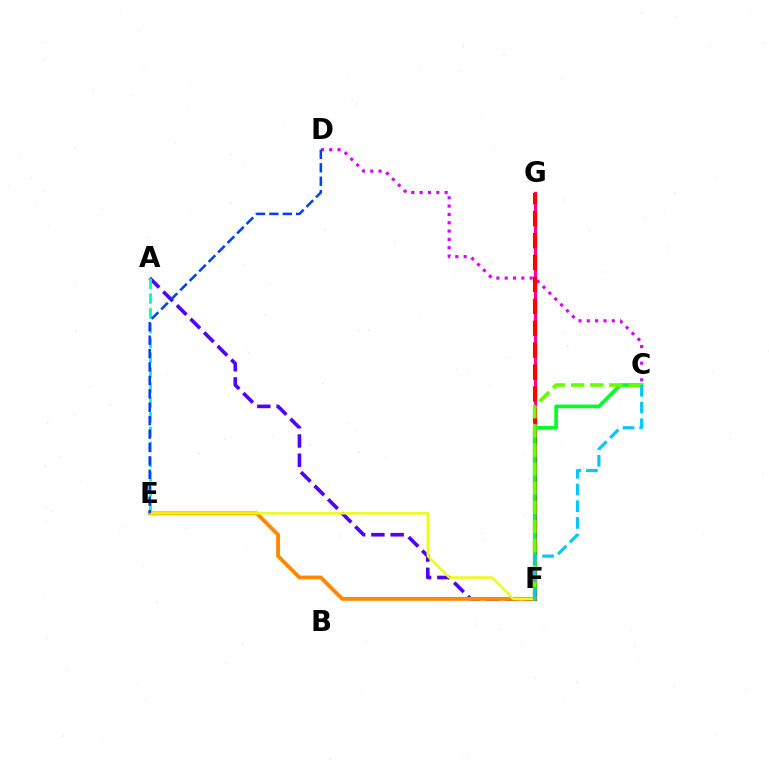{('A', 'F'): [{'color': '#4f00ff', 'line_style': 'dashed', 'thickness': 2.61}], ('A', 'E'): [{'color': '#00ffaf', 'line_style': 'dashed', 'thickness': 2.02}], ('E', 'F'): [{'color': '#ff8800', 'line_style': 'solid', 'thickness': 2.74}, {'color': '#eeff00', 'line_style': 'solid', 'thickness': 1.72}], ('F', 'G'): [{'color': '#ff00a0', 'line_style': 'solid', 'thickness': 2.4}, {'color': '#ff0000', 'line_style': 'dashed', 'thickness': 2.98}], ('C', 'D'): [{'color': '#d600ff', 'line_style': 'dotted', 'thickness': 2.26}], ('C', 'F'): [{'color': '#00ff27', 'line_style': 'solid', 'thickness': 2.62}, {'color': '#66ff00', 'line_style': 'dashed', 'thickness': 2.59}, {'color': '#00c7ff', 'line_style': 'dashed', 'thickness': 2.27}], ('D', 'E'): [{'color': '#003fff', 'line_style': 'dashed', 'thickness': 1.82}]}